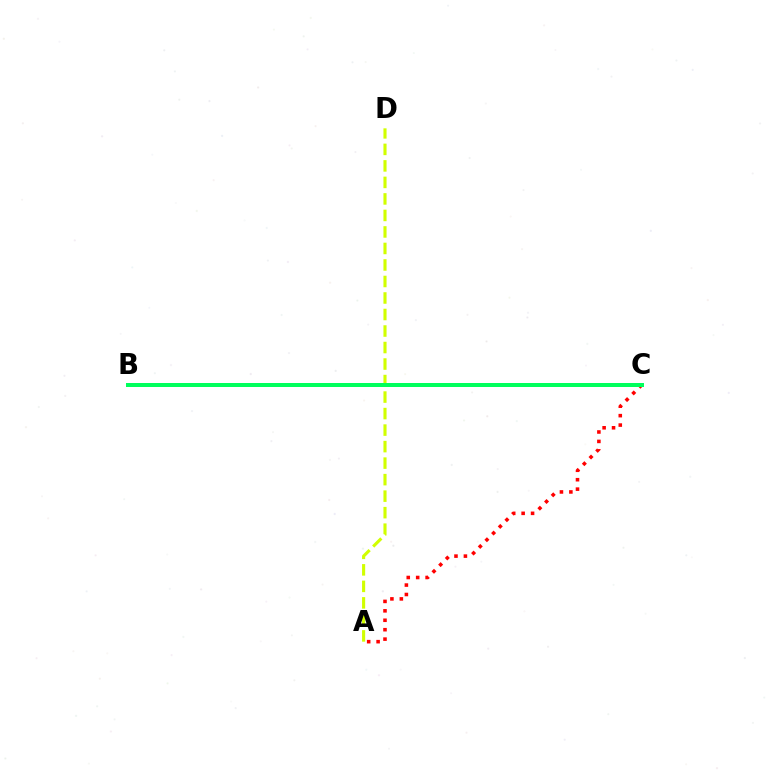{('B', 'C'): [{'color': '#0074ff', 'line_style': 'dashed', 'thickness': 1.84}, {'color': '#b900ff', 'line_style': 'solid', 'thickness': 1.71}, {'color': '#00ff5c', 'line_style': 'solid', 'thickness': 2.88}], ('A', 'D'): [{'color': '#d1ff00', 'line_style': 'dashed', 'thickness': 2.24}], ('A', 'C'): [{'color': '#ff0000', 'line_style': 'dotted', 'thickness': 2.56}]}